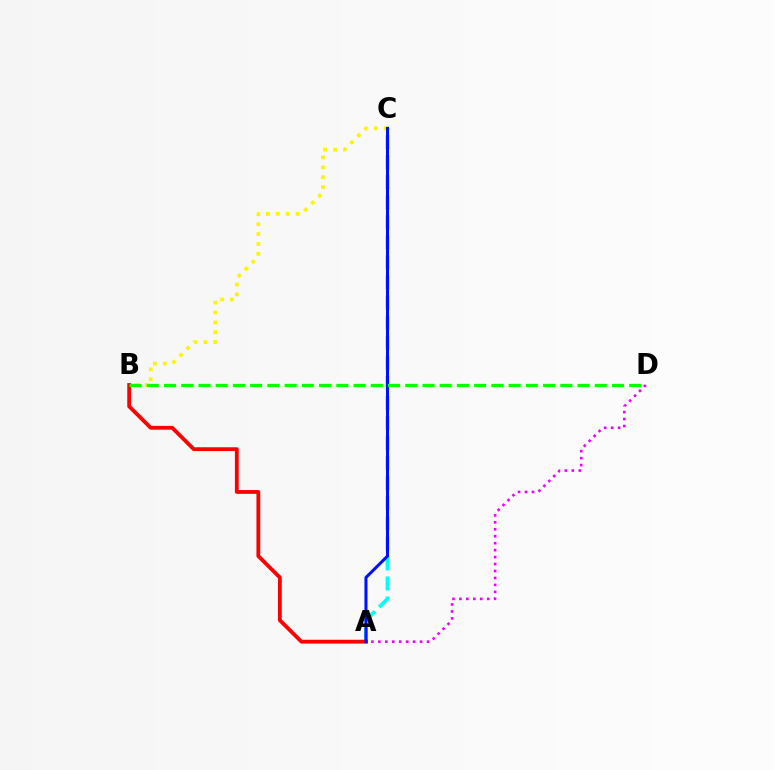{('A', 'C'): [{'color': '#00fff6', 'line_style': 'dashed', 'thickness': 2.72}, {'color': '#0010ff', 'line_style': 'solid', 'thickness': 2.18}], ('A', 'B'): [{'color': '#ff0000', 'line_style': 'solid', 'thickness': 2.75}], ('A', 'D'): [{'color': '#ee00ff', 'line_style': 'dotted', 'thickness': 1.89}], ('B', 'C'): [{'color': '#fcf500', 'line_style': 'dotted', 'thickness': 2.69}], ('B', 'D'): [{'color': '#08ff00', 'line_style': 'dashed', 'thickness': 2.34}]}